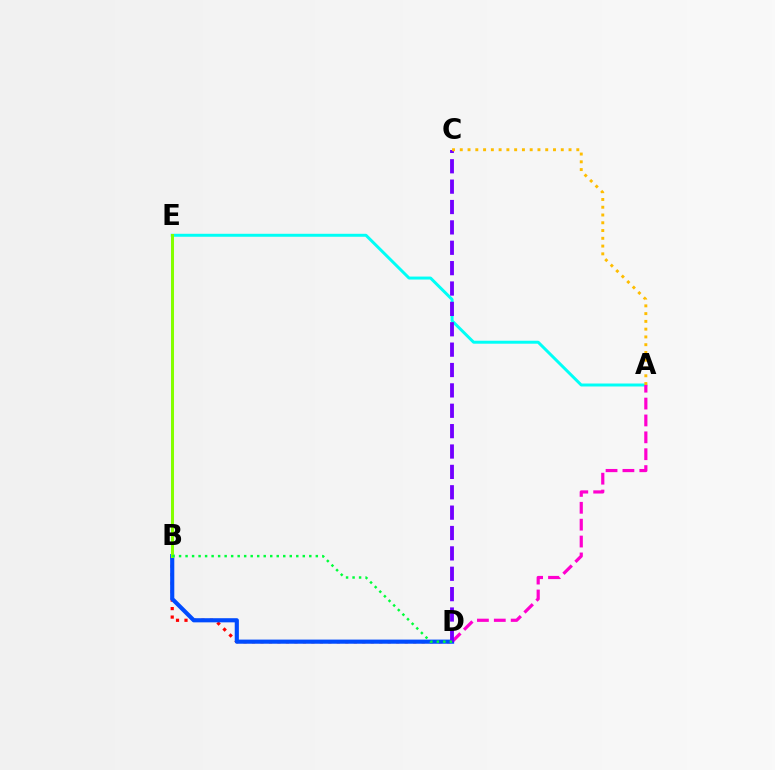{('A', 'E'): [{'color': '#00fff6', 'line_style': 'solid', 'thickness': 2.14}], ('B', 'D'): [{'color': '#ff0000', 'line_style': 'dotted', 'thickness': 2.3}, {'color': '#004bff', 'line_style': 'solid', 'thickness': 2.98}, {'color': '#00ff39', 'line_style': 'dotted', 'thickness': 1.77}], ('A', 'D'): [{'color': '#ff00cf', 'line_style': 'dashed', 'thickness': 2.29}], ('B', 'E'): [{'color': '#84ff00', 'line_style': 'solid', 'thickness': 2.17}], ('C', 'D'): [{'color': '#7200ff', 'line_style': 'dashed', 'thickness': 2.77}], ('A', 'C'): [{'color': '#ffbd00', 'line_style': 'dotted', 'thickness': 2.11}]}